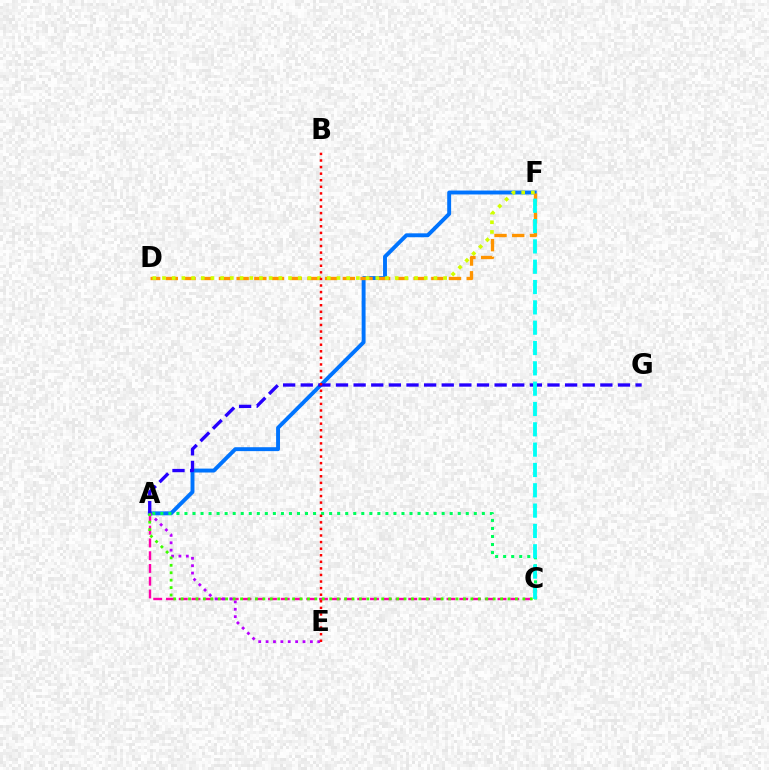{('A', 'C'): [{'color': '#ff00ac', 'line_style': 'dashed', 'thickness': 1.73}, {'color': '#00ff5c', 'line_style': 'dotted', 'thickness': 2.18}, {'color': '#3dff00', 'line_style': 'dotted', 'thickness': 2.02}], ('A', 'F'): [{'color': '#0074ff', 'line_style': 'solid', 'thickness': 2.81}], ('A', 'E'): [{'color': '#b900ff', 'line_style': 'dotted', 'thickness': 2.01}], ('D', 'F'): [{'color': '#ff9400', 'line_style': 'dashed', 'thickness': 2.4}, {'color': '#d1ff00', 'line_style': 'dotted', 'thickness': 2.63}], ('A', 'G'): [{'color': '#2500ff', 'line_style': 'dashed', 'thickness': 2.39}], ('B', 'E'): [{'color': '#ff0000', 'line_style': 'dotted', 'thickness': 1.79}], ('C', 'F'): [{'color': '#00fff6', 'line_style': 'dashed', 'thickness': 2.76}]}